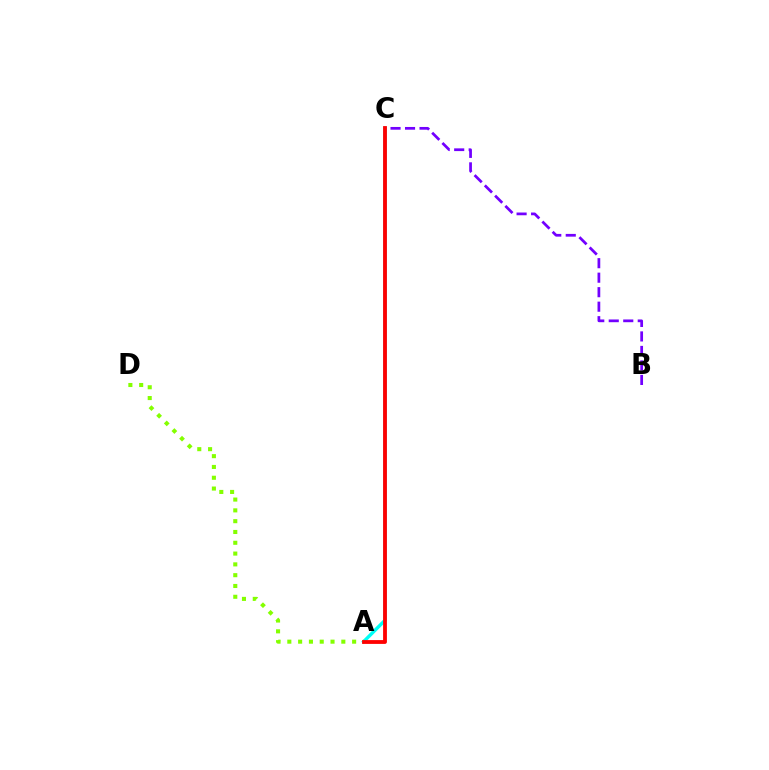{('A', 'C'): [{'color': '#00fff6', 'line_style': 'solid', 'thickness': 2.44}, {'color': '#ff0000', 'line_style': 'solid', 'thickness': 2.74}], ('B', 'C'): [{'color': '#7200ff', 'line_style': 'dashed', 'thickness': 1.97}], ('A', 'D'): [{'color': '#84ff00', 'line_style': 'dotted', 'thickness': 2.93}]}